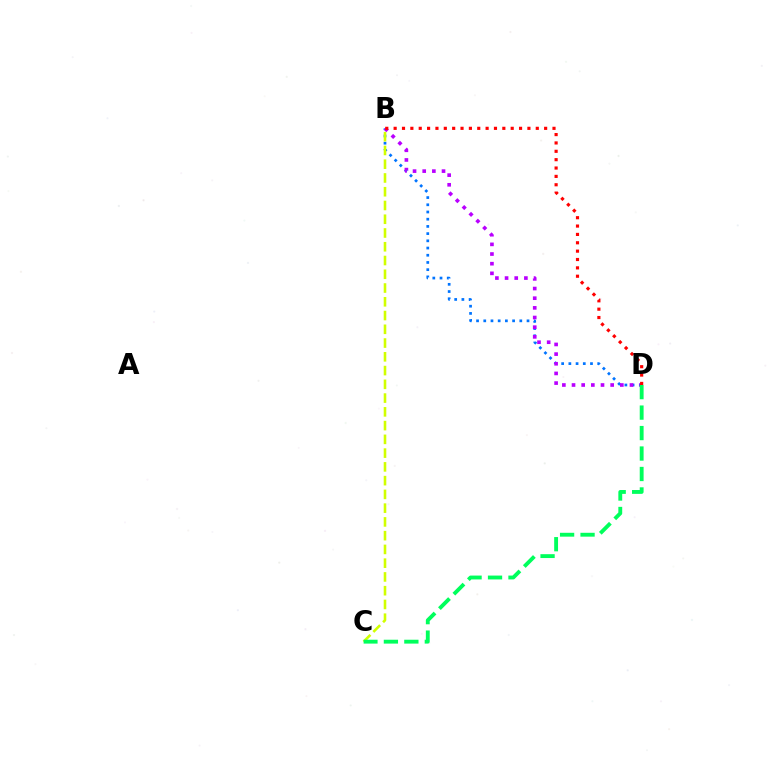{('B', 'D'): [{'color': '#0074ff', 'line_style': 'dotted', 'thickness': 1.96}, {'color': '#b900ff', 'line_style': 'dotted', 'thickness': 2.62}, {'color': '#ff0000', 'line_style': 'dotted', 'thickness': 2.27}], ('B', 'C'): [{'color': '#d1ff00', 'line_style': 'dashed', 'thickness': 1.87}], ('C', 'D'): [{'color': '#00ff5c', 'line_style': 'dashed', 'thickness': 2.78}]}